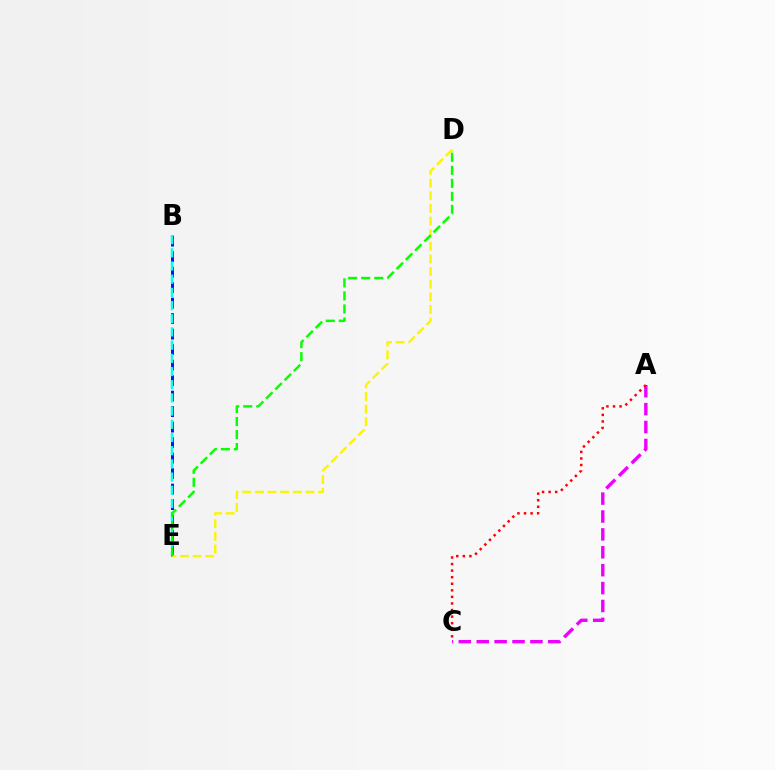{('A', 'C'): [{'color': '#ee00ff', 'line_style': 'dashed', 'thickness': 2.43}, {'color': '#ff0000', 'line_style': 'dotted', 'thickness': 1.78}], ('B', 'E'): [{'color': '#0010ff', 'line_style': 'dashed', 'thickness': 2.11}, {'color': '#00fff6', 'line_style': 'dashed', 'thickness': 1.79}], ('D', 'E'): [{'color': '#fcf500', 'line_style': 'dashed', 'thickness': 1.72}, {'color': '#08ff00', 'line_style': 'dashed', 'thickness': 1.77}]}